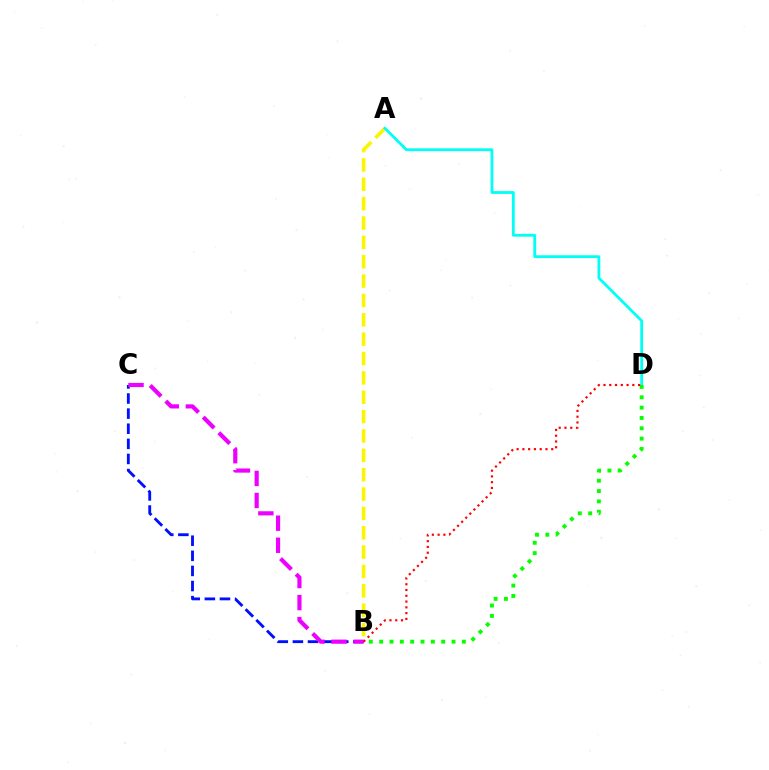{('A', 'B'): [{'color': '#fcf500', 'line_style': 'dashed', 'thickness': 2.63}], ('A', 'D'): [{'color': '#00fff6', 'line_style': 'solid', 'thickness': 2.02}], ('B', 'C'): [{'color': '#0010ff', 'line_style': 'dashed', 'thickness': 2.05}, {'color': '#ee00ff', 'line_style': 'dashed', 'thickness': 3.0}], ('B', 'D'): [{'color': '#08ff00', 'line_style': 'dotted', 'thickness': 2.81}, {'color': '#ff0000', 'line_style': 'dotted', 'thickness': 1.57}]}